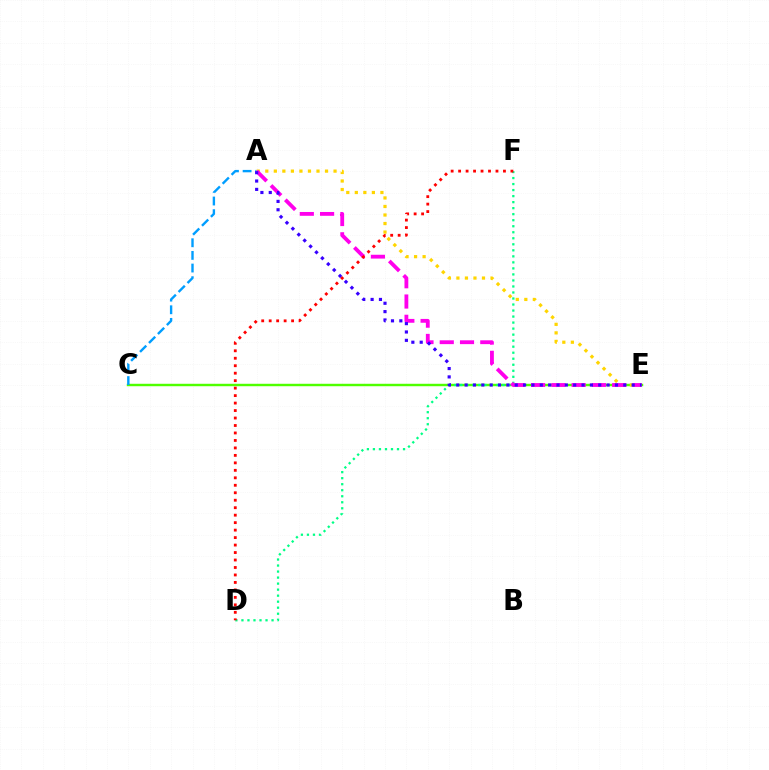{('C', 'E'): [{'color': '#4fff00', 'line_style': 'solid', 'thickness': 1.76}], ('A', 'C'): [{'color': '#009eff', 'line_style': 'dashed', 'thickness': 1.72}], ('A', 'E'): [{'color': '#ffd500', 'line_style': 'dotted', 'thickness': 2.32}, {'color': '#ff00ed', 'line_style': 'dashed', 'thickness': 2.75}, {'color': '#3700ff', 'line_style': 'dotted', 'thickness': 2.27}], ('D', 'F'): [{'color': '#00ff86', 'line_style': 'dotted', 'thickness': 1.64}, {'color': '#ff0000', 'line_style': 'dotted', 'thickness': 2.03}]}